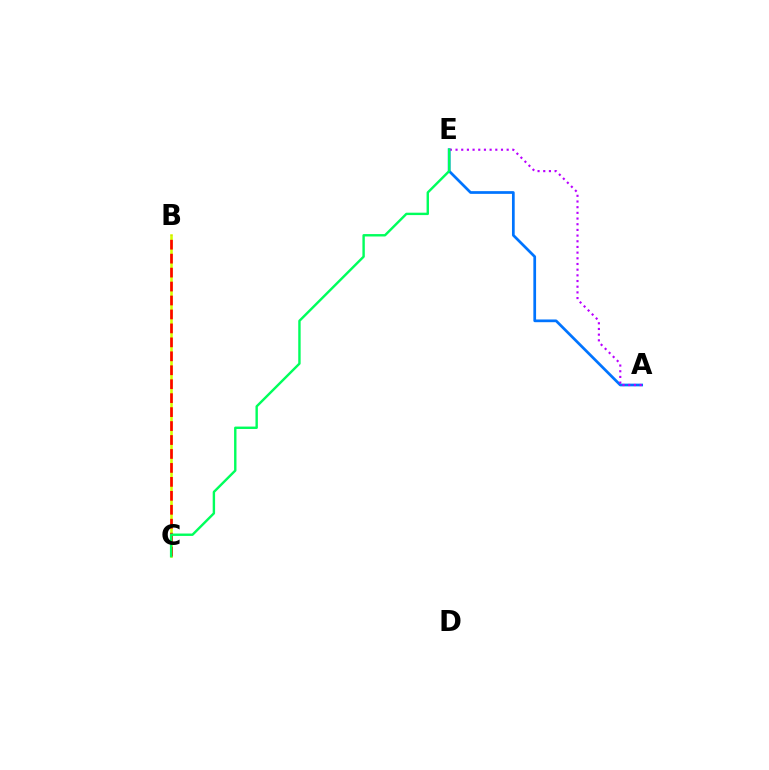{('B', 'C'): [{'color': '#d1ff00', 'line_style': 'solid', 'thickness': 1.86}, {'color': '#ff0000', 'line_style': 'dashed', 'thickness': 1.9}], ('A', 'E'): [{'color': '#0074ff', 'line_style': 'solid', 'thickness': 1.96}, {'color': '#b900ff', 'line_style': 'dotted', 'thickness': 1.54}], ('C', 'E'): [{'color': '#00ff5c', 'line_style': 'solid', 'thickness': 1.73}]}